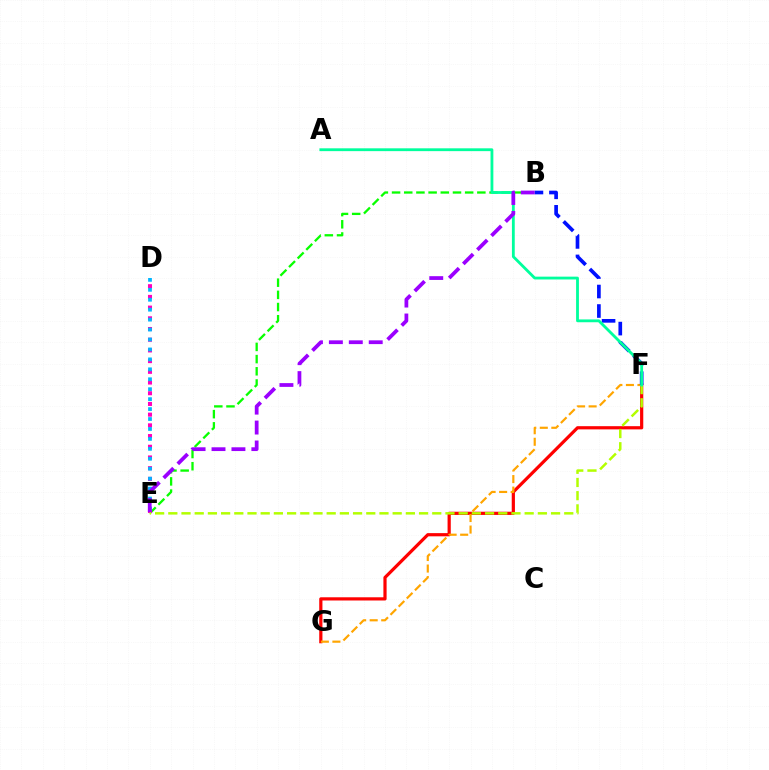{('F', 'G'): [{'color': '#ff0000', 'line_style': 'solid', 'thickness': 2.31}, {'color': '#ffa500', 'line_style': 'dashed', 'thickness': 1.57}], ('B', 'E'): [{'color': '#08ff00', 'line_style': 'dashed', 'thickness': 1.66}, {'color': '#9b00ff', 'line_style': 'dashed', 'thickness': 2.71}], ('D', 'E'): [{'color': '#ff00bd', 'line_style': 'dotted', 'thickness': 2.91}, {'color': '#00b5ff', 'line_style': 'dotted', 'thickness': 2.7}], ('B', 'F'): [{'color': '#0010ff', 'line_style': 'dashed', 'thickness': 2.65}], ('E', 'F'): [{'color': '#b3ff00', 'line_style': 'dashed', 'thickness': 1.79}], ('A', 'F'): [{'color': '#00ff9d', 'line_style': 'solid', 'thickness': 2.03}]}